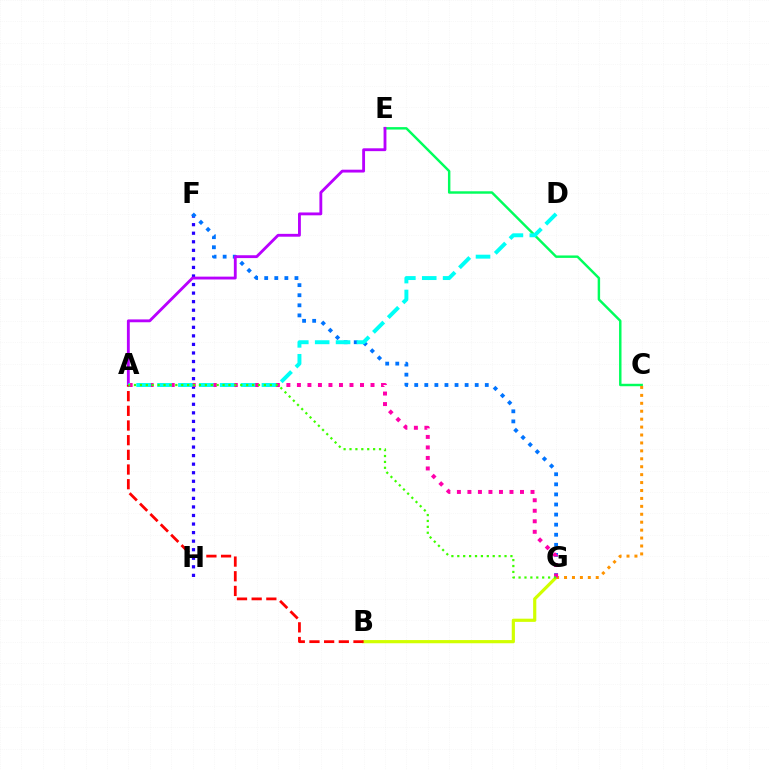{('F', 'H'): [{'color': '#2500ff', 'line_style': 'dotted', 'thickness': 2.32}], ('C', 'E'): [{'color': '#00ff5c', 'line_style': 'solid', 'thickness': 1.76}], ('F', 'G'): [{'color': '#0074ff', 'line_style': 'dotted', 'thickness': 2.74}], ('B', 'G'): [{'color': '#d1ff00', 'line_style': 'solid', 'thickness': 2.29}], ('C', 'G'): [{'color': '#ff9400', 'line_style': 'dotted', 'thickness': 2.15}], ('A', 'G'): [{'color': '#ff00ac', 'line_style': 'dotted', 'thickness': 2.86}, {'color': '#3dff00', 'line_style': 'dotted', 'thickness': 1.6}], ('A', 'E'): [{'color': '#b900ff', 'line_style': 'solid', 'thickness': 2.05}], ('A', 'D'): [{'color': '#00fff6', 'line_style': 'dashed', 'thickness': 2.84}], ('A', 'B'): [{'color': '#ff0000', 'line_style': 'dashed', 'thickness': 1.99}]}